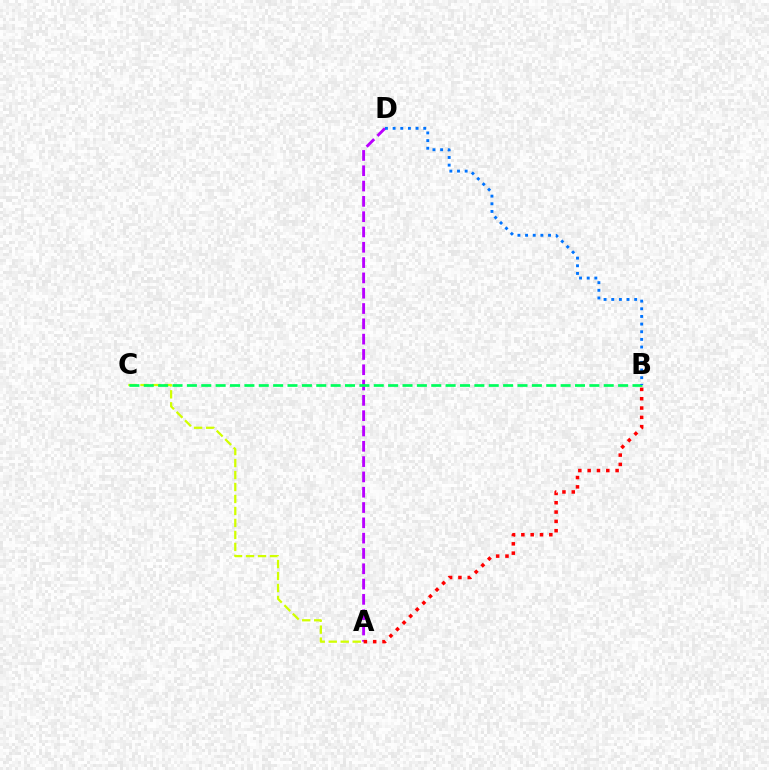{('A', 'D'): [{'color': '#b900ff', 'line_style': 'dashed', 'thickness': 2.08}], ('A', 'C'): [{'color': '#d1ff00', 'line_style': 'dashed', 'thickness': 1.63}], ('B', 'C'): [{'color': '#00ff5c', 'line_style': 'dashed', 'thickness': 1.95}], ('A', 'B'): [{'color': '#ff0000', 'line_style': 'dotted', 'thickness': 2.53}], ('B', 'D'): [{'color': '#0074ff', 'line_style': 'dotted', 'thickness': 2.08}]}